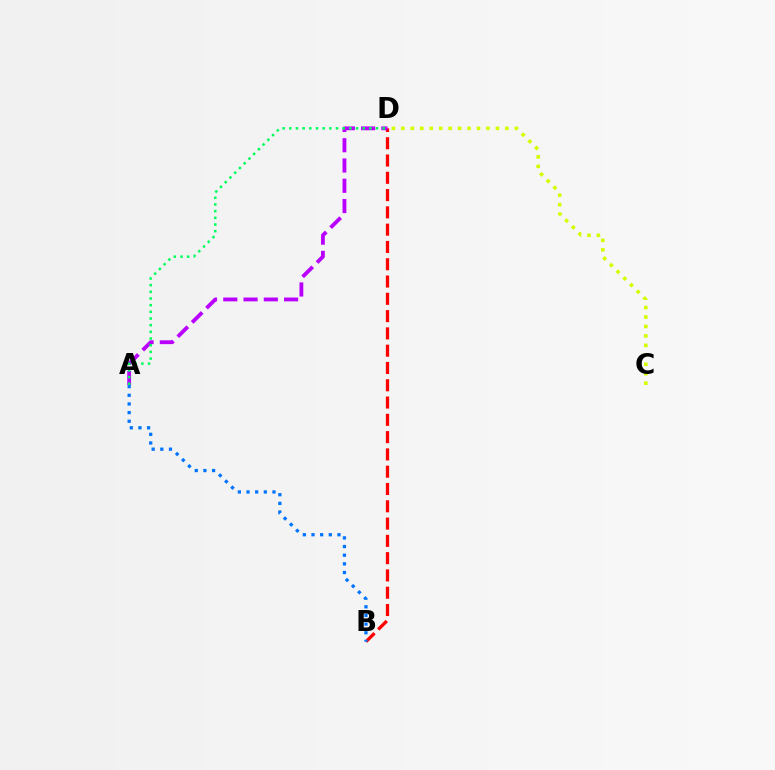{('B', 'D'): [{'color': '#ff0000', 'line_style': 'dashed', 'thickness': 2.35}], ('A', 'D'): [{'color': '#b900ff', 'line_style': 'dashed', 'thickness': 2.75}, {'color': '#00ff5c', 'line_style': 'dotted', 'thickness': 1.81}], ('A', 'B'): [{'color': '#0074ff', 'line_style': 'dotted', 'thickness': 2.35}], ('C', 'D'): [{'color': '#d1ff00', 'line_style': 'dotted', 'thickness': 2.57}]}